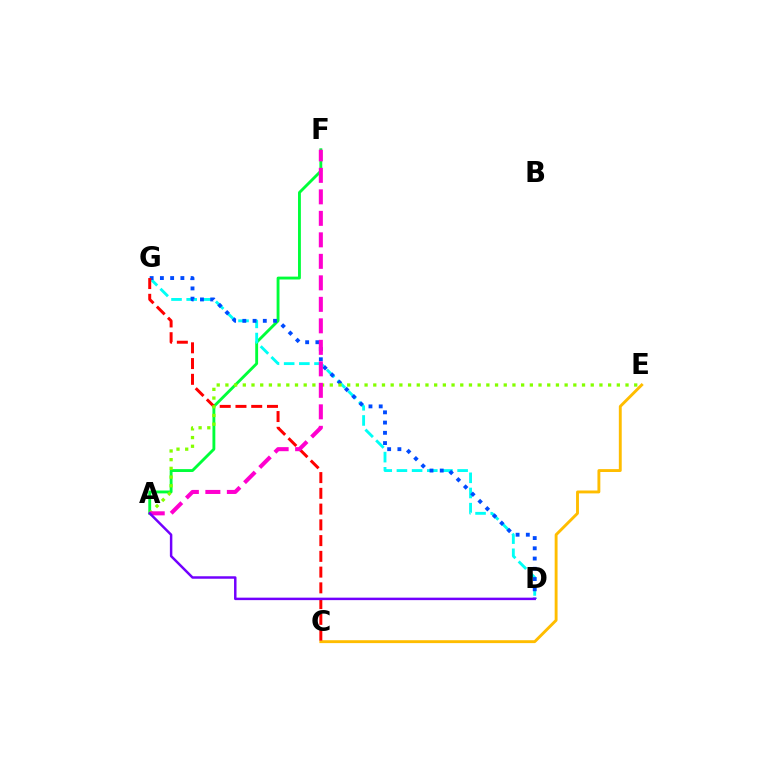{('A', 'F'): [{'color': '#00ff39', 'line_style': 'solid', 'thickness': 2.06}, {'color': '#ff00cf', 'line_style': 'dashed', 'thickness': 2.92}], ('D', 'G'): [{'color': '#00fff6', 'line_style': 'dashed', 'thickness': 2.06}, {'color': '#004bff', 'line_style': 'dotted', 'thickness': 2.78}], ('C', 'E'): [{'color': '#ffbd00', 'line_style': 'solid', 'thickness': 2.08}], ('C', 'G'): [{'color': '#ff0000', 'line_style': 'dashed', 'thickness': 2.14}], ('A', 'E'): [{'color': '#84ff00', 'line_style': 'dotted', 'thickness': 2.36}], ('A', 'D'): [{'color': '#7200ff', 'line_style': 'solid', 'thickness': 1.78}]}